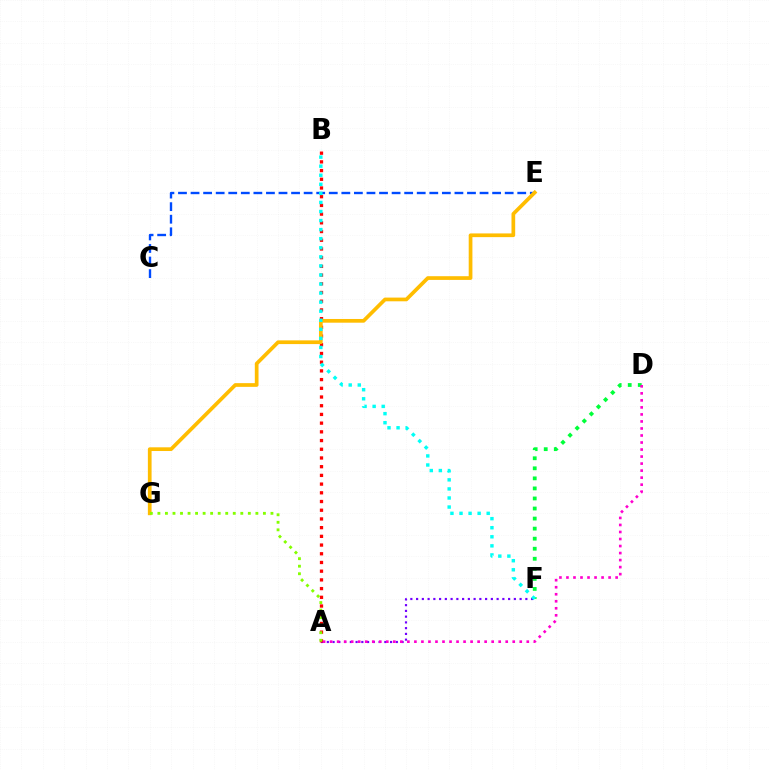{('A', 'F'): [{'color': '#7200ff', 'line_style': 'dotted', 'thickness': 1.56}], ('A', 'B'): [{'color': '#ff0000', 'line_style': 'dotted', 'thickness': 2.37}], ('D', 'F'): [{'color': '#00ff39', 'line_style': 'dotted', 'thickness': 2.73}], ('C', 'E'): [{'color': '#004bff', 'line_style': 'dashed', 'thickness': 1.71}], ('E', 'G'): [{'color': '#ffbd00', 'line_style': 'solid', 'thickness': 2.67}], ('A', 'D'): [{'color': '#ff00cf', 'line_style': 'dotted', 'thickness': 1.91}], ('A', 'G'): [{'color': '#84ff00', 'line_style': 'dotted', 'thickness': 2.05}], ('B', 'F'): [{'color': '#00fff6', 'line_style': 'dotted', 'thickness': 2.46}]}